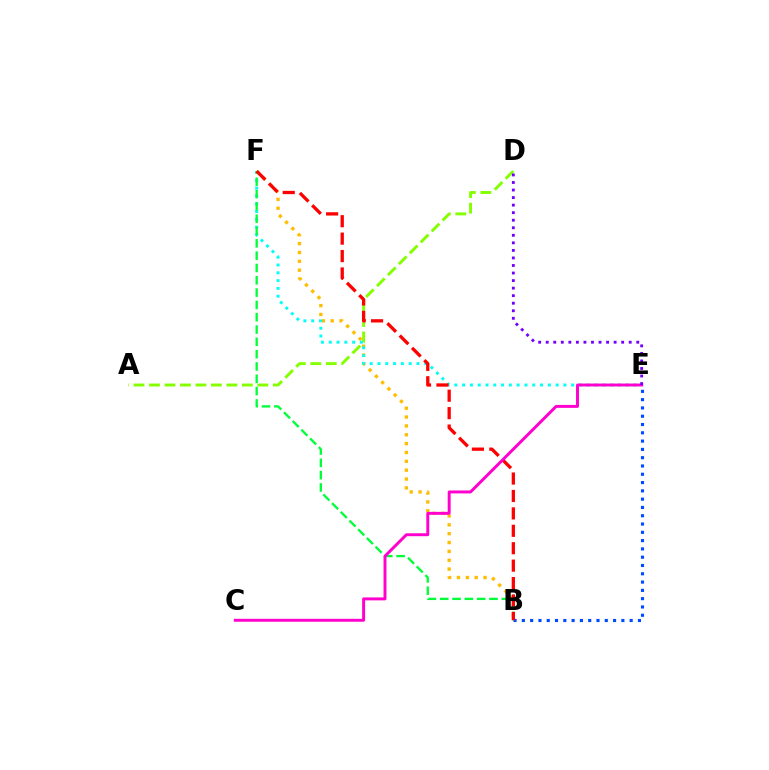{('A', 'D'): [{'color': '#84ff00', 'line_style': 'dashed', 'thickness': 2.1}], ('B', 'F'): [{'color': '#ffbd00', 'line_style': 'dotted', 'thickness': 2.41}, {'color': '#00ff39', 'line_style': 'dashed', 'thickness': 1.67}, {'color': '#ff0000', 'line_style': 'dashed', 'thickness': 2.37}], ('E', 'F'): [{'color': '#00fff6', 'line_style': 'dotted', 'thickness': 2.12}], ('B', 'E'): [{'color': '#004bff', 'line_style': 'dotted', 'thickness': 2.25}], ('C', 'E'): [{'color': '#ff00cf', 'line_style': 'solid', 'thickness': 2.12}], ('D', 'E'): [{'color': '#7200ff', 'line_style': 'dotted', 'thickness': 2.05}]}